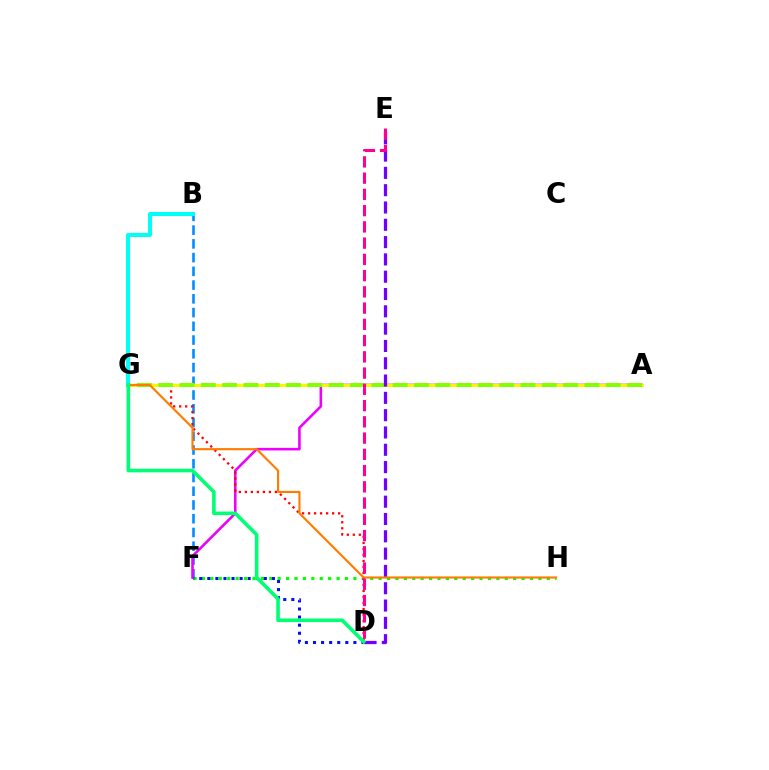{('F', 'H'): [{'color': '#08ff00', 'line_style': 'dotted', 'thickness': 2.29}], ('B', 'F'): [{'color': '#008cff', 'line_style': 'dashed', 'thickness': 1.87}], ('B', 'G'): [{'color': '#00fff6', 'line_style': 'solid', 'thickness': 2.93}], ('A', 'F'): [{'color': '#ee00ff', 'line_style': 'solid', 'thickness': 1.86}], ('D', 'G'): [{'color': '#ff0000', 'line_style': 'dotted', 'thickness': 1.63}, {'color': '#00ff74', 'line_style': 'solid', 'thickness': 2.6}], ('A', 'G'): [{'color': '#fcf500', 'line_style': 'solid', 'thickness': 2.15}, {'color': '#84ff00', 'line_style': 'dashed', 'thickness': 2.9}], ('D', 'E'): [{'color': '#7200ff', 'line_style': 'dashed', 'thickness': 2.35}, {'color': '#ff0094', 'line_style': 'dashed', 'thickness': 2.21}], ('G', 'H'): [{'color': '#ff7c00', 'line_style': 'solid', 'thickness': 1.54}], ('D', 'F'): [{'color': '#0010ff', 'line_style': 'dotted', 'thickness': 2.2}]}